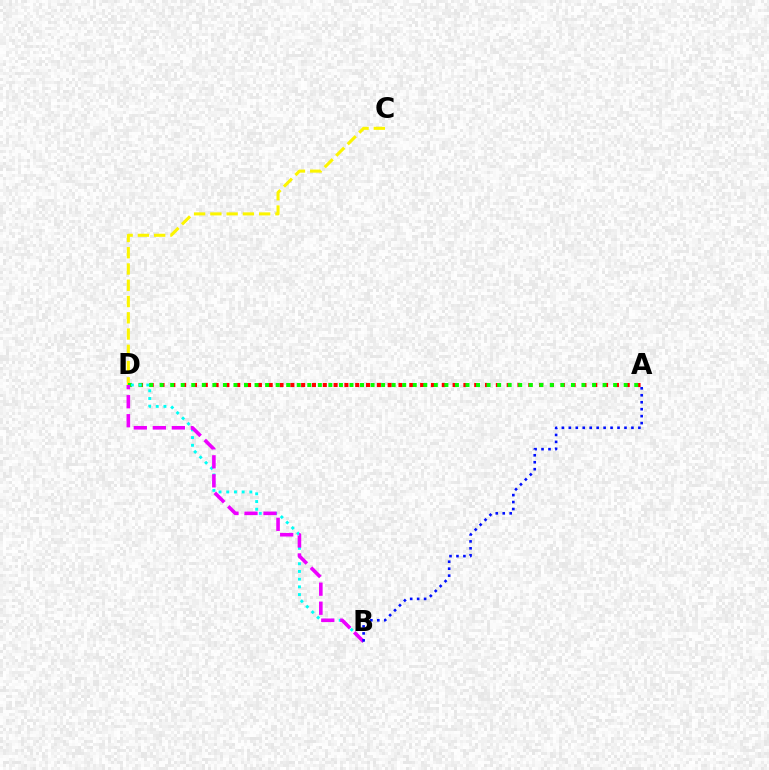{('C', 'D'): [{'color': '#fcf500', 'line_style': 'dashed', 'thickness': 2.21}], ('A', 'D'): [{'color': '#ff0000', 'line_style': 'dotted', 'thickness': 2.94}, {'color': '#08ff00', 'line_style': 'dotted', 'thickness': 2.87}], ('B', 'D'): [{'color': '#00fff6', 'line_style': 'dotted', 'thickness': 2.09}, {'color': '#ee00ff', 'line_style': 'dashed', 'thickness': 2.58}], ('A', 'B'): [{'color': '#0010ff', 'line_style': 'dotted', 'thickness': 1.89}]}